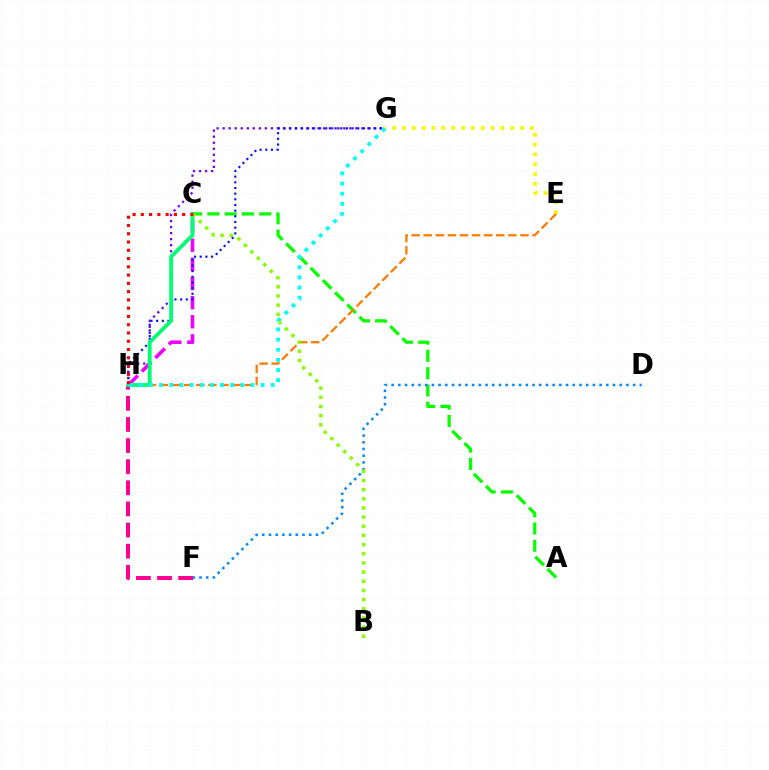{('A', 'C'): [{'color': '#08ff00', 'line_style': 'dashed', 'thickness': 2.35}], ('E', 'H'): [{'color': '#ff7c00', 'line_style': 'dashed', 'thickness': 1.64}], ('D', 'F'): [{'color': '#008cff', 'line_style': 'dotted', 'thickness': 1.82}], ('F', 'H'): [{'color': '#ff0094', 'line_style': 'dashed', 'thickness': 2.87}], ('E', 'G'): [{'color': '#fcf500', 'line_style': 'dotted', 'thickness': 2.67}], ('G', 'H'): [{'color': '#7200ff', 'line_style': 'dotted', 'thickness': 1.64}, {'color': '#0010ff', 'line_style': 'dotted', 'thickness': 1.54}, {'color': '#00fff6', 'line_style': 'dotted', 'thickness': 2.76}], ('C', 'H'): [{'color': '#ee00ff', 'line_style': 'dashed', 'thickness': 2.6}, {'color': '#00ff74', 'line_style': 'solid', 'thickness': 2.76}, {'color': '#ff0000', 'line_style': 'dotted', 'thickness': 2.25}], ('B', 'C'): [{'color': '#84ff00', 'line_style': 'dotted', 'thickness': 2.49}]}